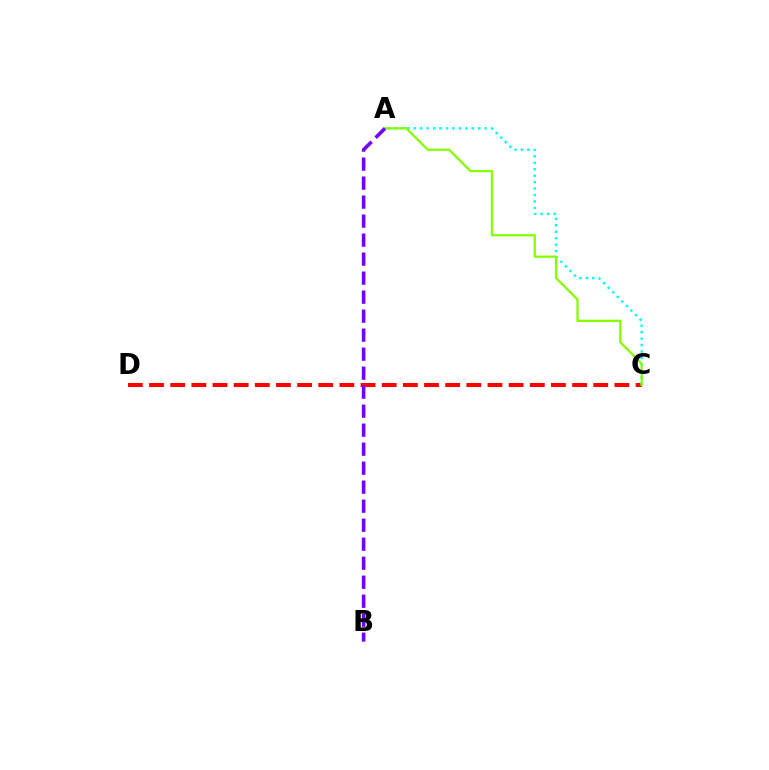{('C', 'D'): [{'color': '#ff0000', 'line_style': 'dashed', 'thickness': 2.87}], ('A', 'C'): [{'color': '#00fff6', 'line_style': 'dotted', 'thickness': 1.75}, {'color': '#84ff00', 'line_style': 'solid', 'thickness': 1.63}], ('A', 'B'): [{'color': '#7200ff', 'line_style': 'dashed', 'thickness': 2.58}]}